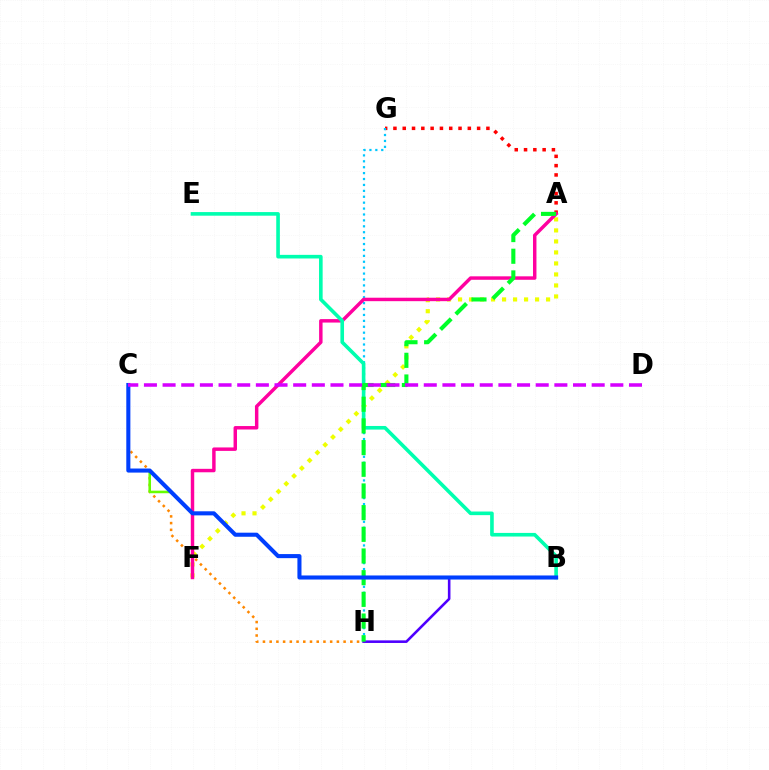{('B', 'H'): [{'color': '#4f00ff', 'line_style': 'solid', 'thickness': 1.87}], ('C', 'H'): [{'color': '#ff8800', 'line_style': 'dotted', 'thickness': 1.83}], ('A', 'G'): [{'color': '#ff0000', 'line_style': 'dotted', 'thickness': 2.53}], ('C', 'F'): [{'color': '#66ff00', 'line_style': 'solid', 'thickness': 1.85}], ('G', 'H'): [{'color': '#00c7ff', 'line_style': 'dotted', 'thickness': 1.61}], ('A', 'F'): [{'color': '#eeff00', 'line_style': 'dotted', 'thickness': 2.99}, {'color': '#ff00a0', 'line_style': 'solid', 'thickness': 2.49}], ('B', 'E'): [{'color': '#00ffaf', 'line_style': 'solid', 'thickness': 2.6}], ('A', 'H'): [{'color': '#00ff27', 'line_style': 'dashed', 'thickness': 2.94}], ('B', 'C'): [{'color': '#003fff', 'line_style': 'solid', 'thickness': 2.93}], ('C', 'D'): [{'color': '#d600ff', 'line_style': 'dashed', 'thickness': 2.53}]}